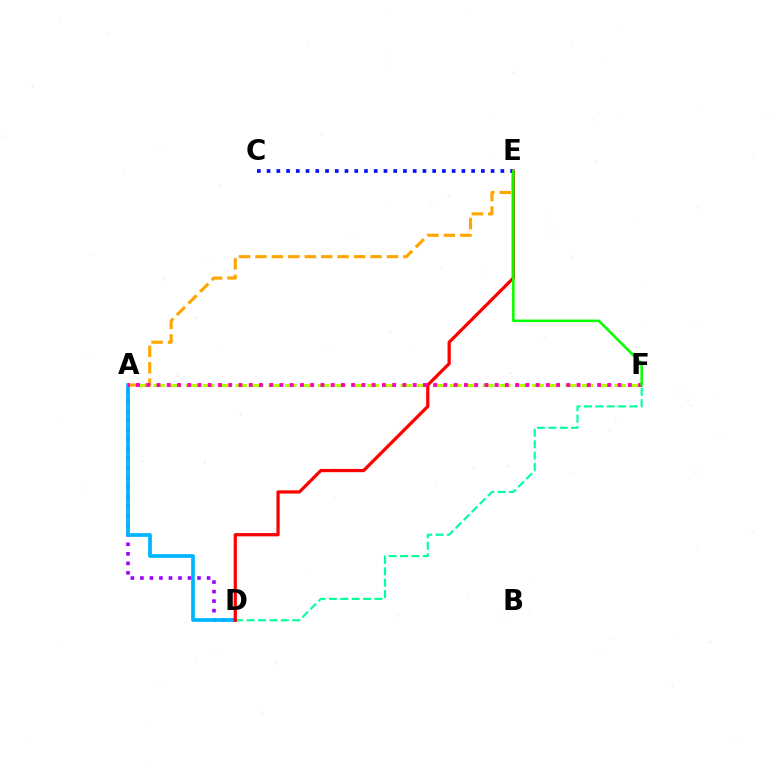{('A', 'D'): [{'color': '#9b00ff', 'line_style': 'dotted', 'thickness': 2.59}, {'color': '#00b5ff', 'line_style': 'solid', 'thickness': 2.68}], ('A', 'F'): [{'color': '#b3ff00', 'line_style': 'dashed', 'thickness': 2.24}, {'color': '#ff00bd', 'line_style': 'dotted', 'thickness': 2.78}], ('A', 'E'): [{'color': '#ffa500', 'line_style': 'dashed', 'thickness': 2.23}], ('C', 'E'): [{'color': '#0010ff', 'line_style': 'dotted', 'thickness': 2.65}], ('D', 'F'): [{'color': '#00ff9d', 'line_style': 'dashed', 'thickness': 1.55}], ('D', 'E'): [{'color': '#ff0000', 'line_style': 'solid', 'thickness': 2.33}], ('E', 'F'): [{'color': '#08ff00', 'line_style': 'solid', 'thickness': 1.83}]}